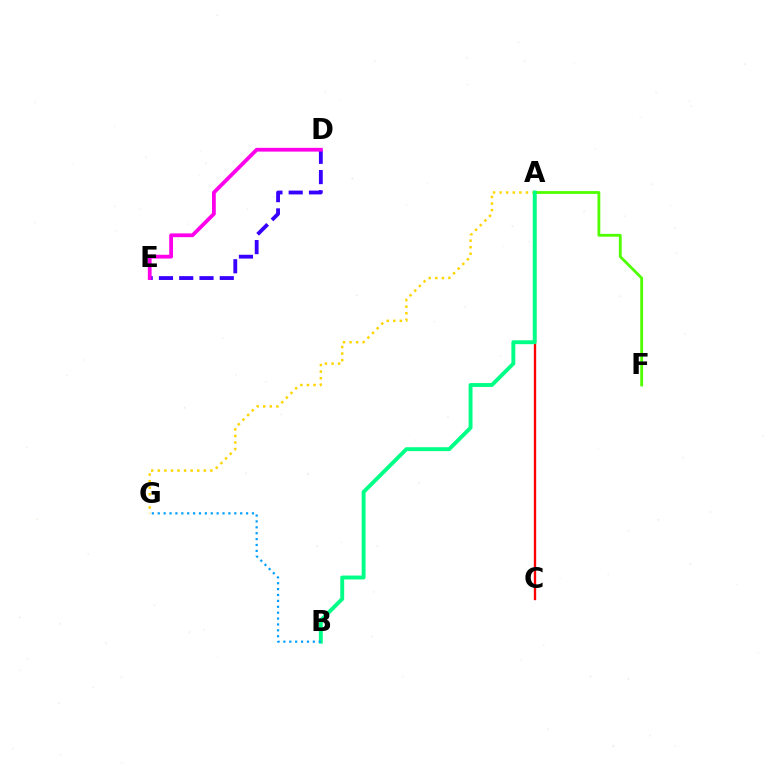{('D', 'E'): [{'color': '#3700ff', 'line_style': 'dashed', 'thickness': 2.75}, {'color': '#ff00ed', 'line_style': 'solid', 'thickness': 2.72}], ('A', 'G'): [{'color': '#ffd500', 'line_style': 'dotted', 'thickness': 1.79}], ('A', 'C'): [{'color': '#ff0000', 'line_style': 'solid', 'thickness': 1.69}], ('A', 'F'): [{'color': '#4fff00', 'line_style': 'solid', 'thickness': 2.02}], ('A', 'B'): [{'color': '#00ff86', 'line_style': 'solid', 'thickness': 2.81}], ('B', 'G'): [{'color': '#009eff', 'line_style': 'dotted', 'thickness': 1.6}]}